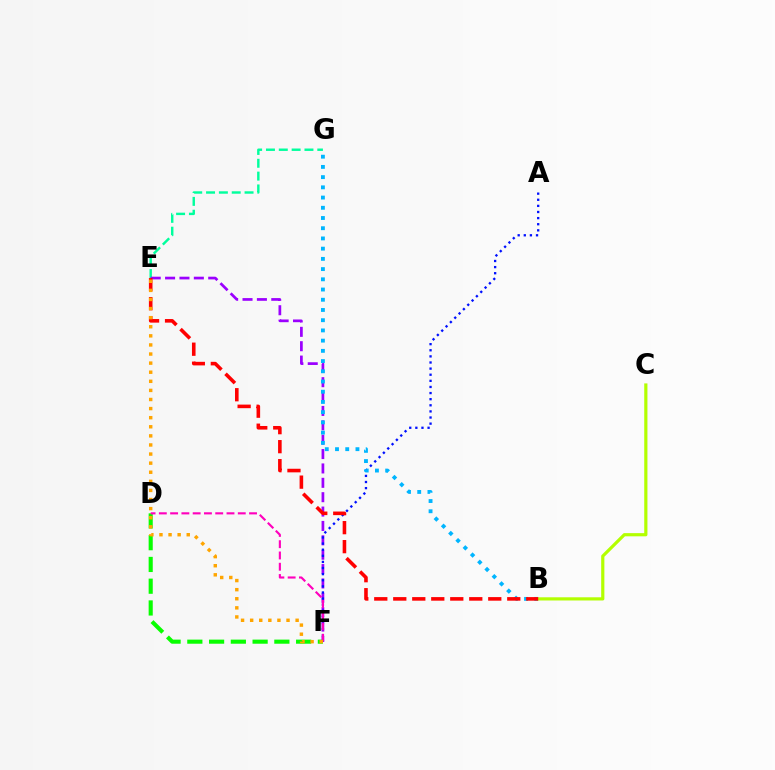{('E', 'G'): [{'color': '#00ff9d', 'line_style': 'dashed', 'thickness': 1.74}], ('E', 'F'): [{'color': '#9b00ff', 'line_style': 'dashed', 'thickness': 1.95}, {'color': '#ffa500', 'line_style': 'dotted', 'thickness': 2.47}], ('D', 'F'): [{'color': '#08ff00', 'line_style': 'dashed', 'thickness': 2.96}, {'color': '#ff00bd', 'line_style': 'dashed', 'thickness': 1.53}], ('A', 'F'): [{'color': '#0010ff', 'line_style': 'dotted', 'thickness': 1.66}], ('B', 'G'): [{'color': '#00b5ff', 'line_style': 'dotted', 'thickness': 2.78}], ('B', 'C'): [{'color': '#b3ff00', 'line_style': 'solid', 'thickness': 2.3}], ('B', 'E'): [{'color': '#ff0000', 'line_style': 'dashed', 'thickness': 2.58}]}